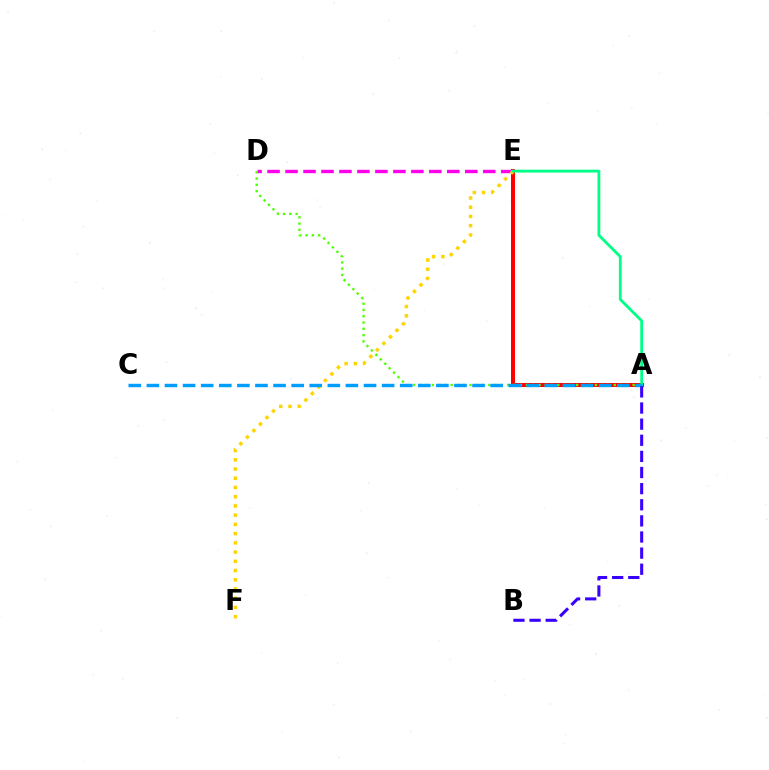{('A', 'E'): [{'color': '#ff0000', 'line_style': 'solid', 'thickness': 2.88}, {'color': '#00ff86', 'line_style': 'solid', 'thickness': 2.03}], ('D', 'E'): [{'color': '#ff00ed', 'line_style': 'dashed', 'thickness': 2.44}], ('A', 'D'): [{'color': '#4fff00', 'line_style': 'dotted', 'thickness': 1.7}], ('E', 'F'): [{'color': '#ffd500', 'line_style': 'dotted', 'thickness': 2.51}], ('A', 'C'): [{'color': '#009eff', 'line_style': 'dashed', 'thickness': 2.46}], ('A', 'B'): [{'color': '#3700ff', 'line_style': 'dashed', 'thickness': 2.19}]}